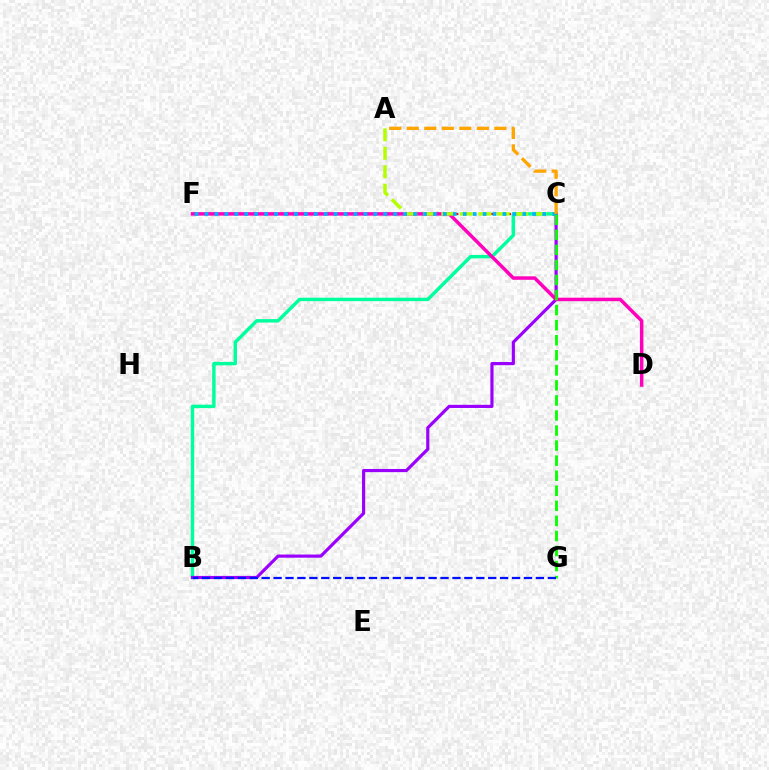{('C', 'F'): [{'color': '#ff0000', 'line_style': 'dotted', 'thickness': 1.59}, {'color': '#00b5ff', 'line_style': 'dotted', 'thickness': 2.7}], ('B', 'C'): [{'color': '#00ff9d', 'line_style': 'solid', 'thickness': 2.48}, {'color': '#9b00ff', 'line_style': 'solid', 'thickness': 2.28}], ('D', 'F'): [{'color': '#ff00bd', 'line_style': 'solid', 'thickness': 2.51}], ('A', 'C'): [{'color': '#b3ff00', 'line_style': 'dashed', 'thickness': 2.51}, {'color': '#ffa500', 'line_style': 'dashed', 'thickness': 2.38}], ('C', 'G'): [{'color': '#08ff00', 'line_style': 'dashed', 'thickness': 2.05}], ('B', 'G'): [{'color': '#0010ff', 'line_style': 'dashed', 'thickness': 1.62}]}